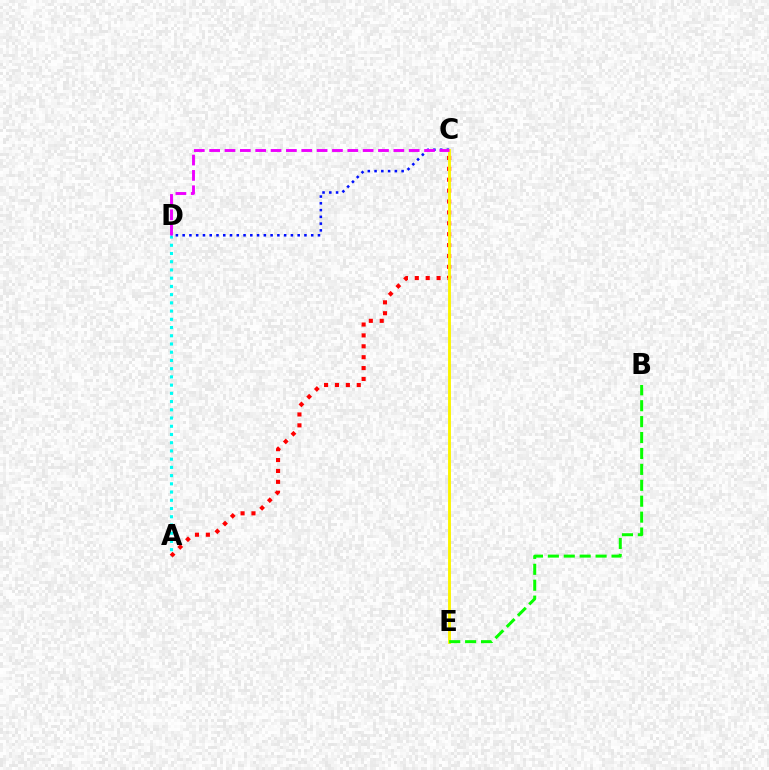{('A', 'C'): [{'color': '#ff0000', 'line_style': 'dotted', 'thickness': 2.96}], ('A', 'D'): [{'color': '#00fff6', 'line_style': 'dotted', 'thickness': 2.24}], ('C', 'D'): [{'color': '#0010ff', 'line_style': 'dotted', 'thickness': 1.84}, {'color': '#ee00ff', 'line_style': 'dashed', 'thickness': 2.09}], ('C', 'E'): [{'color': '#fcf500', 'line_style': 'solid', 'thickness': 2.07}], ('B', 'E'): [{'color': '#08ff00', 'line_style': 'dashed', 'thickness': 2.16}]}